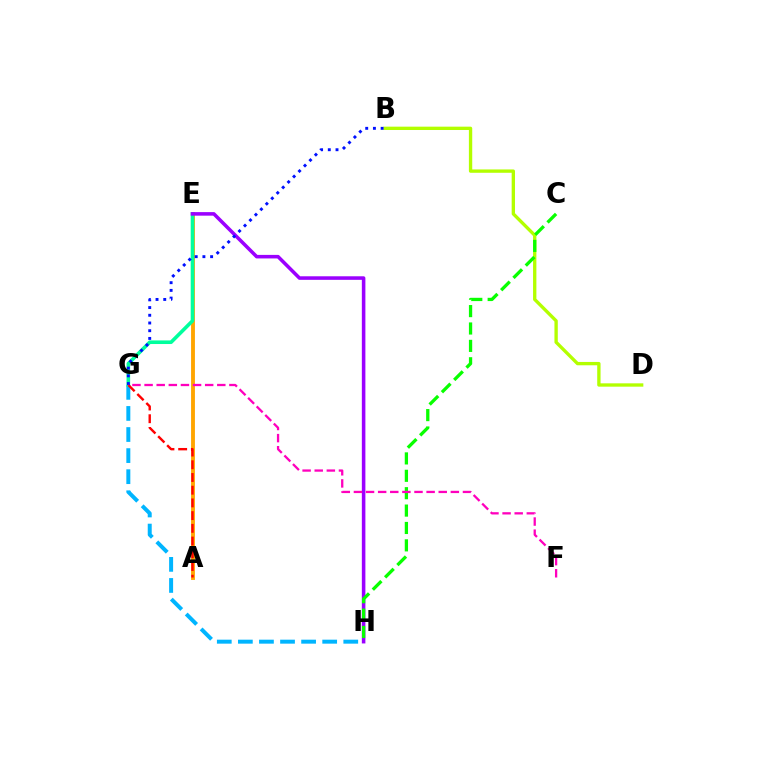{('G', 'H'): [{'color': '#00b5ff', 'line_style': 'dashed', 'thickness': 2.86}], ('A', 'E'): [{'color': '#ffa500', 'line_style': 'solid', 'thickness': 2.78}], ('E', 'G'): [{'color': '#00ff9d', 'line_style': 'solid', 'thickness': 2.6}], ('E', 'H'): [{'color': '#9b00ff', 'line_style': 'solid', 'thickness': 2.56}], ('A', 'G'): [{'color': '#ff0000', 'line_style': 'dashed', 'thickness': 1.73}], ('B', 'D'): [{'color': '#b3ff00', 'line_style': 'solid', 'thickness': 2.4}], ('C', 'H'): [{'color': '#08ff00', 'line_style': 'dashed', 'thickness': 2.36}], ('B', 'G'): [{'color': '#0010ff', 'line_style': 'dotted', 'thickness': 2.1}], ('F', 'G'): [{'color': '#ff00bd', 'line_style': 'dashed', 'thickness': 1.65}]}